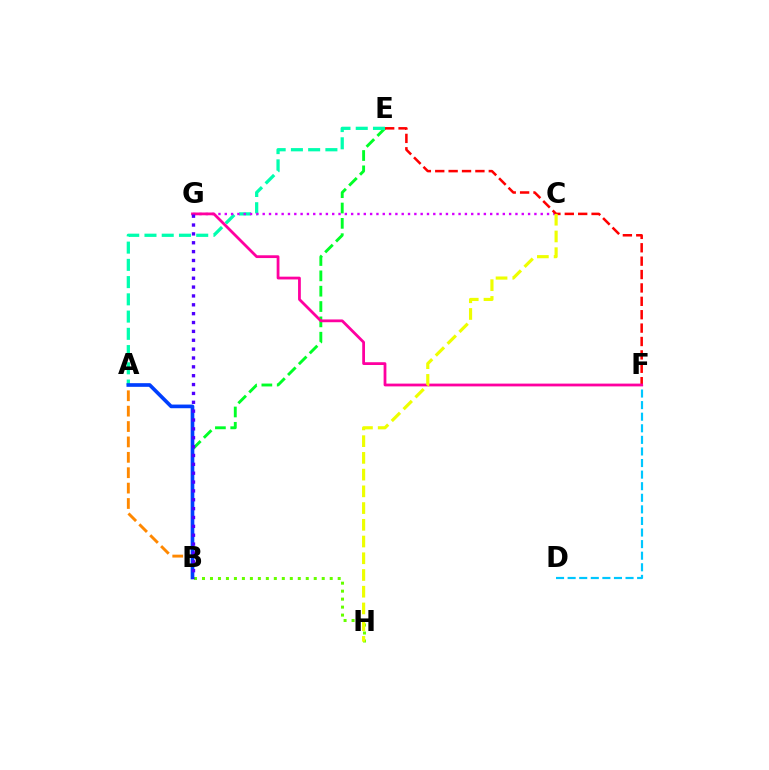{('B', 'E'): [{'color': '#00ff27', 'line_style': 'dashed', 'thickness': 2.08}], ('A', 'E'): [{'color': '#00ffaf', 'line_style': 'dashed', 'thickness': 2.34}], ('C', 'G'): [{'color': '#d600ff', 'line_style': 'dotted', 'thickness': 1.72}], ('B', 'H'): [{'color': '#66ff00', 'line_style': 'dotted', 'thickness': 2.17}], ('A', 'B'): [{'color': '#ff8800', 'line_style': 'dashed', 'thickness': 2.09}, {'color': '#003fff', 'line_style': 'solid', 'thickness': 2.63}], ('E', 'F'): [{'color': '#ff0000', 'line_style': 'dashed', 'thickness': 1.82}], ('D', 'F'): [{'color': '#00c7ff', 'line_style': 'dashed', 'thickness': 1.57}], ('F', 'G'): [{'color': '#ff00a0', 'line_style': 'solid', 'thickness': 2.0}], ('B', 'G'): [{'color': '#4f00ff', 'line_style': 'dotted', 'thickness': 2.41}], ('C', 'H'): [{'color': '#eeff00', 'line_style': 'dashed', 'thickness': 2.27}]}